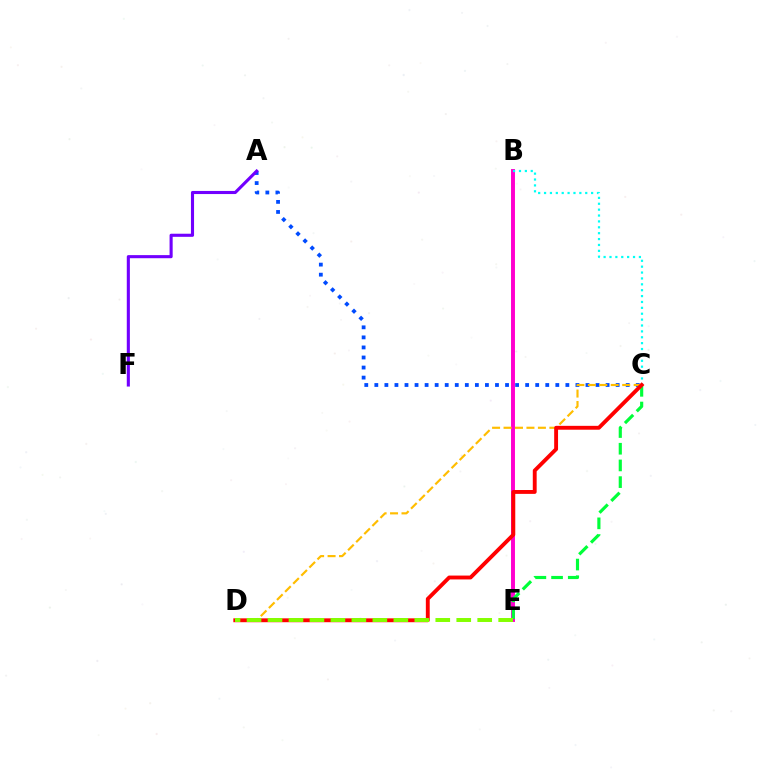{('B', 'E'): [{'color': '#ff00cf', 'line_style': 'solid', 'thickness': 2.83}], ('A', 'C'): [{'color': '#004bff', 'line_style': 'dotted', 'thickness': 2.73}], ('A', 'F'): [{'color': '#7200ff', 'line_style': 'solid', 'thickness': 2.23}], ('B', 'C'): [{'color': '#00fff6', 'line_style': 'dotted', 'thickness': 1.6}], ('C', 'D'): [{'color': '#ffbd00', 'line_style': 'dashed', 'thickness': 1.56}, {'color': '#ff0000', 'line_style': 'solid', 'thickness': 2.79}], ('C', 'E'): [{'color': '#00ff39', 'line_style': 'dashed', 'thickness': 2.27}], ('D', 'E'): [{'color': '#84ff00', 'line_style': 'dashed', 'thickness': 2.85}]}